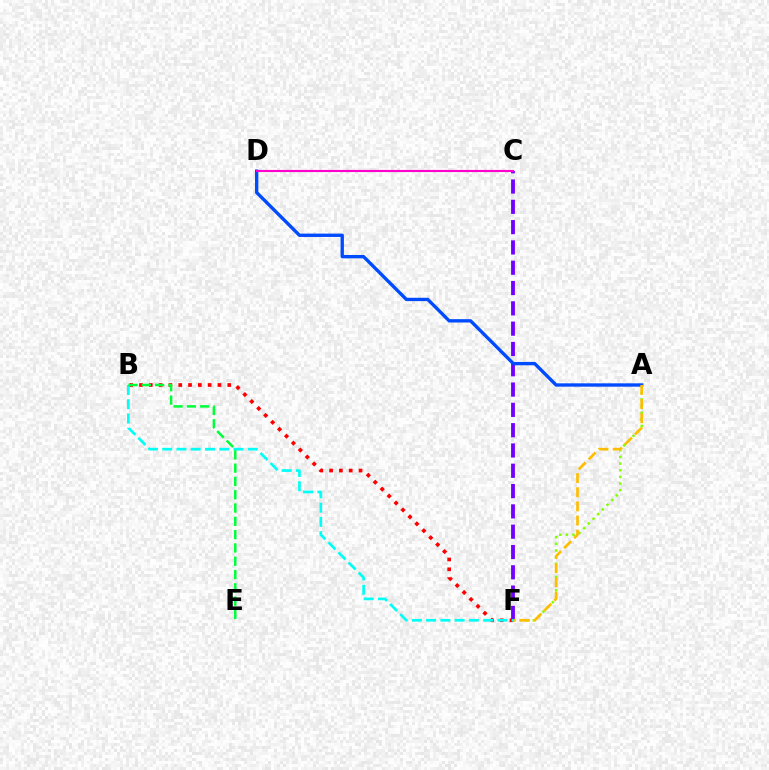{('A', 'F'): [{'color': '#84ff00', 'line_style': 'dotted', 'thickness': 1.8}, {'color': '#ffbd00', 'line_style': 'dashed', 'thickness': 1.92}], ('B', 'F'): [{'color': '#ff0000', 'line_style': 'dotted', 'thickness': 2.66}, {'color': '#00fff6', 'line_style': 'dashed', 'thickness': 1.94}], ('C', 'F'): [{'color': '#7200ff', 'line_style': 'dashed', 'thickness': 2.76}], ('A', 'D'): [{'color': '#004bff', 'line_style': 'solid', 'thickness': 2.41}], ('C', 'D'): [{'color': '#ff00cf', 'line_style': 'solid', 'thickness': 1.54}], ('B', 'E'): [{'color': '#00ff39', 'line_style': 'dashed', 'thickness': 1.81}]}